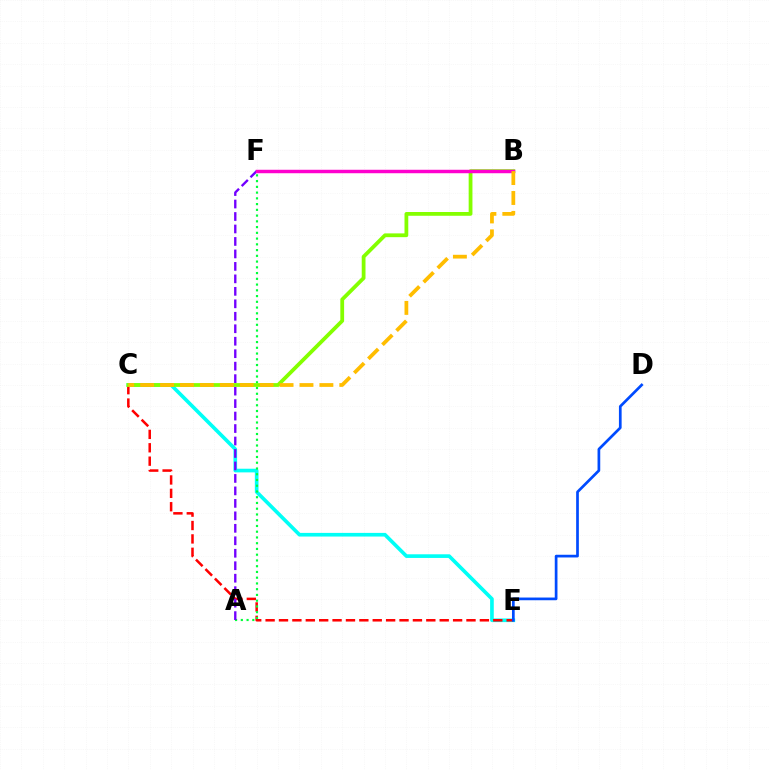{('C', 'E'): [{'color': '#00fff6', 'line_style': 'solid', 'thickness': 2.63}, {'color': '#ff0000', 'line_style': 'dashed', 'thickness': 1.82}], ('D', 'E'): [{'color': '#004bff', 'line_style': 'solid', 'thickness': 1.95}], ('A', 'F'): [{'color': '#00ff39', 'line_style': 'dotted', 'thickness': 1.56}, {'color': '#7200ff', 'line_style': 'dashed', 'thickness': 1.69}], ('B', 'C'): [{'color': '#84ff00', 'line_style': 'solid', 'thickness': 2.72}, {'color': '#ffbd00', 'line_style': 'dashed', 'thickness': 2.71}], ('B', 'F'): [{'color': '#ff00cf', 'line_style': 'solid', 'thickness': 2.49}]}